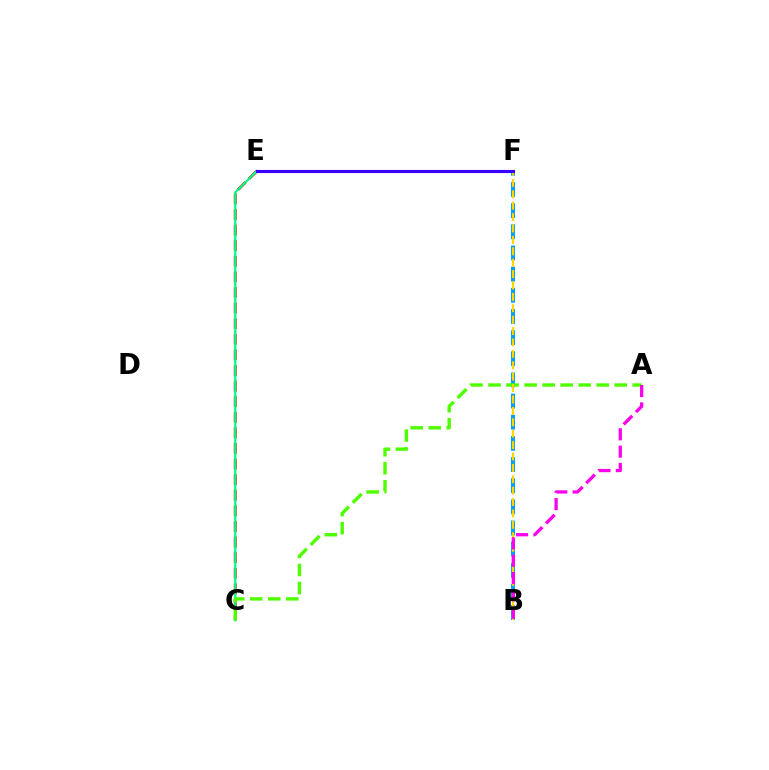{('C', 'E'): [{'color': '#ff0000', 'line_style': 'dashed', 'thickness': 2.12}, {'color': '#00ff86', 'line_style': 'solid', 'thickness': 1.64}], ('B', 'F'): [{'color': '#009eff', 'line_style': 'dashed', 'thickness': 2.87}, {'color': '#ffd500', 'line_style': 'dashed', 'thickness': 1.55}], ('A', 'C'): [{'color': '#4fff00', 'line_style': 'dashed', 'thickness': 2.45}], ('A', 'B'): [{'color': '#ff00ed', 'line_style': 'dashed', 'thickness': 2.36}], ('E', 'F'): [{'color': '#3700ff', 'line_style': 'solid', 'thickness': 2.25}]}